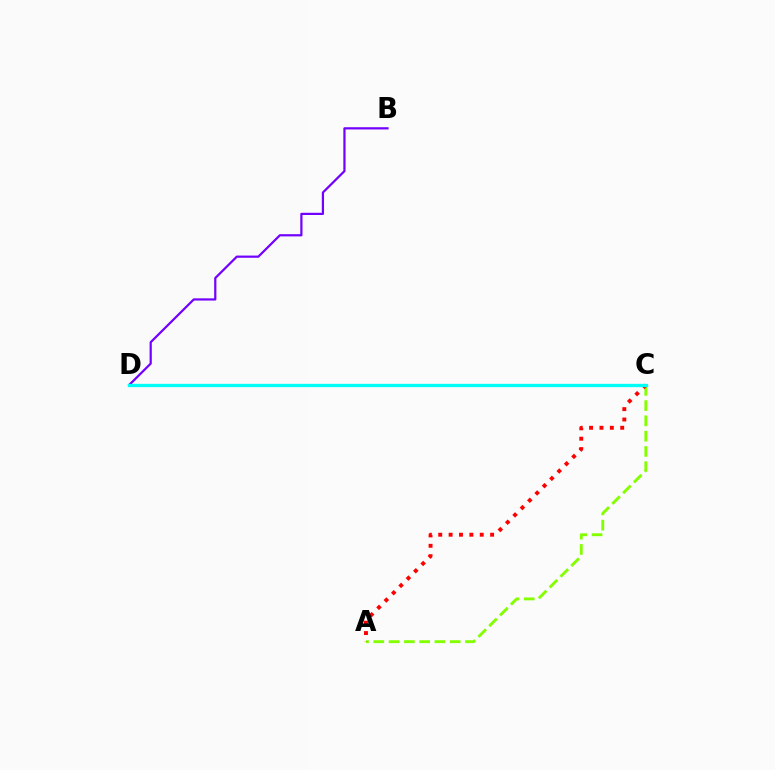{('A', 'C'): [{'color': '#84ff00', 'line_style': 'dashed', 'thickness': 2.07}, {'color': '#ff0000', 'line_style': 'dotted', 'thickness': 2.82}], ('B', 'D'): [{'color': '#7200ff', 'line_style': 'solid', 'thickness': 1.6}], ('C', 'D'): [{'color': '#00fff6', 'line_style': 'solid', 'thickness': 2.39}]}